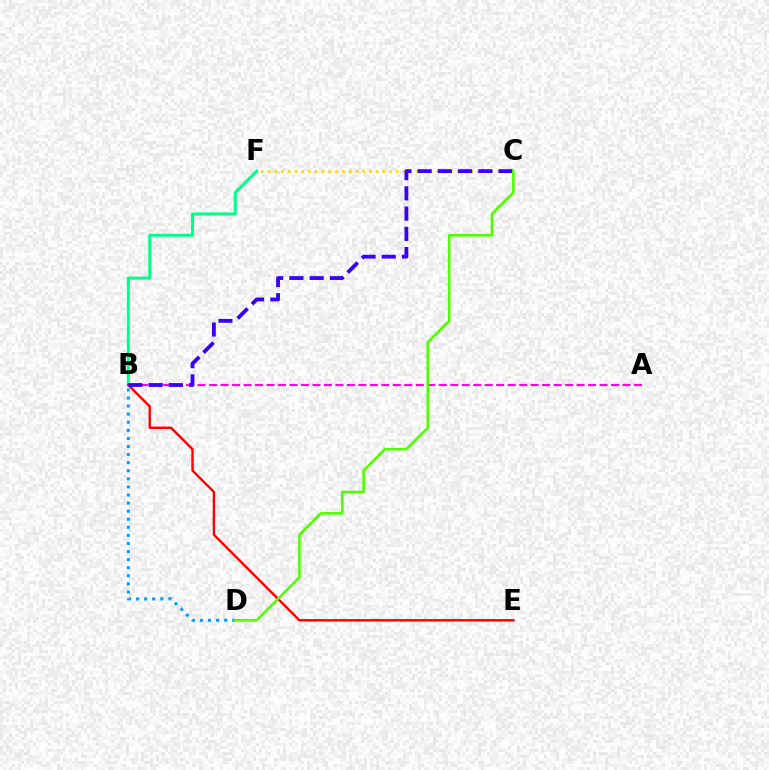{('C', 'F'): [{'color': '#ffd500', 'line_style': 'dotted', 'thickness': 1.84}], ('B', 'D'): [{'color': '#009eff', 'line_style': 'dotted', 'thickness': 2.2}], ('A', 'B'): [{'color': '#ff00ed', 'line_style': 'dashed', 'thickness': 1.56}], ('B', 'F'): [{'color': '#00ff86', 'line_style': 'solid', 'thickness': 2.11}], ('B', 'E'): [{'color': '#ff0000', 'line_style': 'solid', 'thickness': 1.73}], ('B', 'C'): [{'color': '#3700ff', 'line_style': 'dashed', 'thickness': 2.75}], ('C', 'D'): [{'color': '#4fff00', 'line_style': 'solid', 'thickness': 1.86}]}